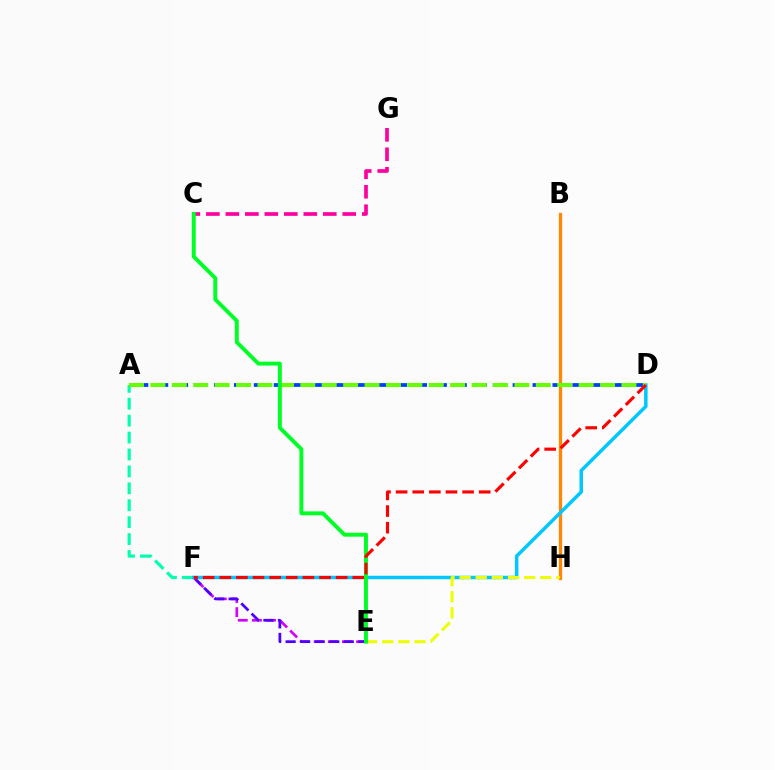{('A', 'F'): [{'color': '#00ffaf', 'line_style': 'dashed', 'thickness': 2.3}], ('B', 'H'): [{'color': '#ff8800', 'line_style': 'solid', 'thickness': 2.37}], ('E', 'F'): [{'color': '#d600ff', 'line_style': 'dashed', 'thickness': 1.92}, {'color': '#4f00ff', 'line_style': 'dashed', 'thickness': 1.98}], ('A', 'D'): [{'color': '#003fff', 'line_style': 'dashed', 'thickness': 2.7}, {'color': '#66ff00', 'line_style': 'dashed', 'thickness': 2.91}], ('D', 'F'): [{'color': '#00c7ff', 'line_style': 'solid', 'thickness': 2.51}, {'color': '#ff0000', 'line_style': 'dashed', 'thickness': 2.26}], ('E', 'H'): [{'color': '#eeff00', 'line_style': 'dashed', 'thickness': 2.19}], ('C', 'G'): [{'color': '#ff00a0', 'line_style': 'dashed', 'thickness': 2.65}], ('C', 'E'): [{'color': '#00ff27', 'line_style': 'solid', 'thickness': 2.82}]}